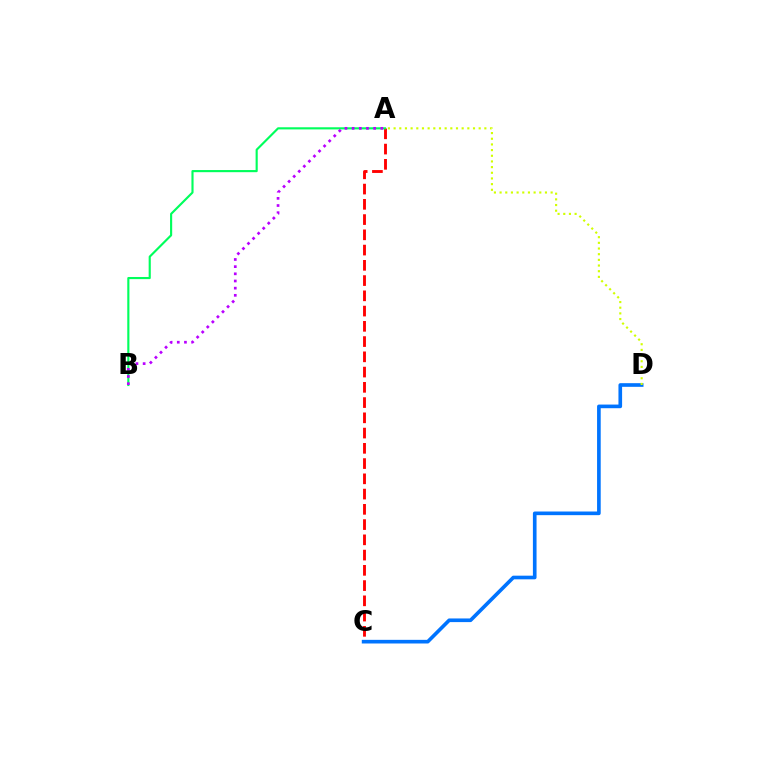{('A', 'C'): [{'color': '#ff0000', 'line_style': 'dashed', 'thickness': 2.07}], ('A', 'B'): [{'color': '#00ff5c', 'line_style': 'solid', 'thickness': 1.54}, {'color': '#b900ff', 'line_style': 'dotted', 'thickness': 1.95}], ('C', 'D'): [{'color': '#0074ff', 'line_style': 'solid', 'thickness': 2.63}], ('A', 'D'): [{'color': '#d1ff00', 'line_style': 'dotted', 'thickness': 1.54}]}